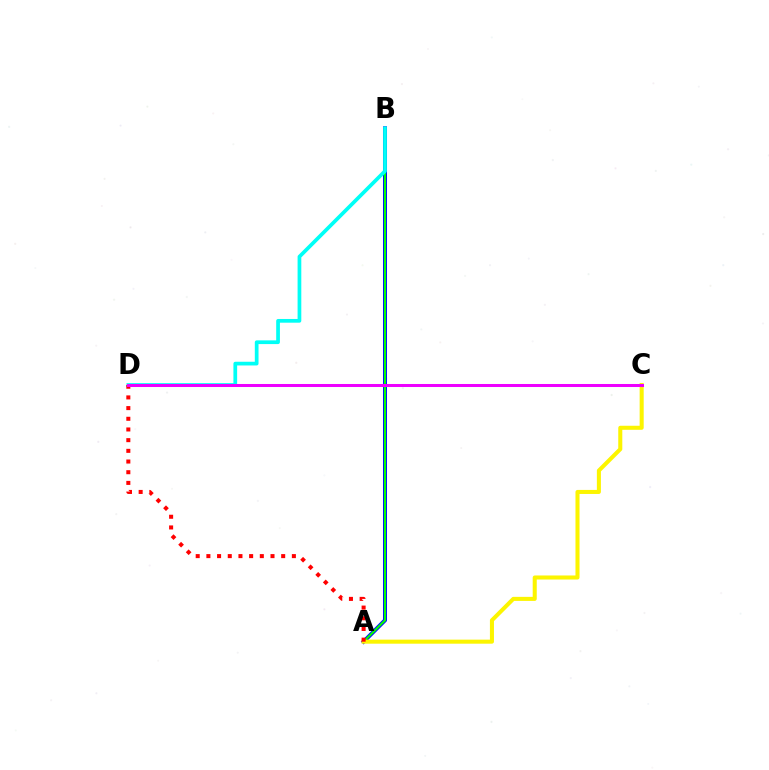{('A', 'B'): [{'color': '#0010ff', 'line_style': 'solid', 'thickness': 2.89}, {'color': '#08ff00', 'line_style': 'solid', 'thickness': 1.51}], ('B', 'D'): [{'color': '#00fff6', 'line_style': 'solid', 'thickness': 2.68}], ('A', 'C'): [{'color': '#fcf500', 'line_style': 'solid', 'thickness': 2.91}], ('A', 'D'): [{'color': '#ff0000', 'line_style': 'dotted', 'thickness': 2.9}], ('C', 'D'): [{'color': '#ee00ff', 'line_style': 'solid', 'thickness': 2.18}]}